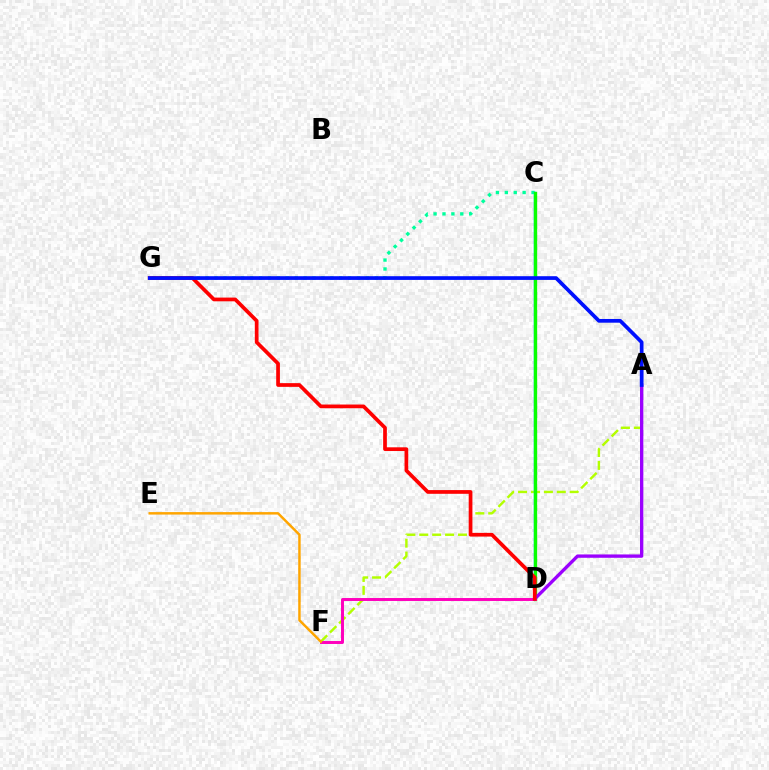{('C', 'G'): [{'color': '#00ff9d', 'line_style': 'dotted', 'thickness': 2.42}], ('A', 'F'): [{'color': '#b3ff00', 'line_style': 'dashed', 'thickness': 1.75}], ('C', 'D'): [{'color': '#00b5ff', 'line_style': 'solid', 'thickness': 1.77}, {'color': '#08ff00', 'line_style': 'solid', 'thickness': 2.4}], ('D', 'F'): [{'color': '#ff00bd', 'line_style': 'solid', 'thickness': 2.12}], ('A', 'D'): [{'color': '#9b00ff', 'line_style': 'solid', 'thickness': 2.4}], ('D', 'G'): [{'color': '#ff0000', 'line_style': 'solid', 'thickness': 2.68}], ('A', 'G'): [{'color': '#0010ff', 'line_style': 'solid', 'thickness': 2.67}], ('E', 'F'): [{'color': '#ffa500', 'line_style': 'solid', 'thickness': 1.78}]}